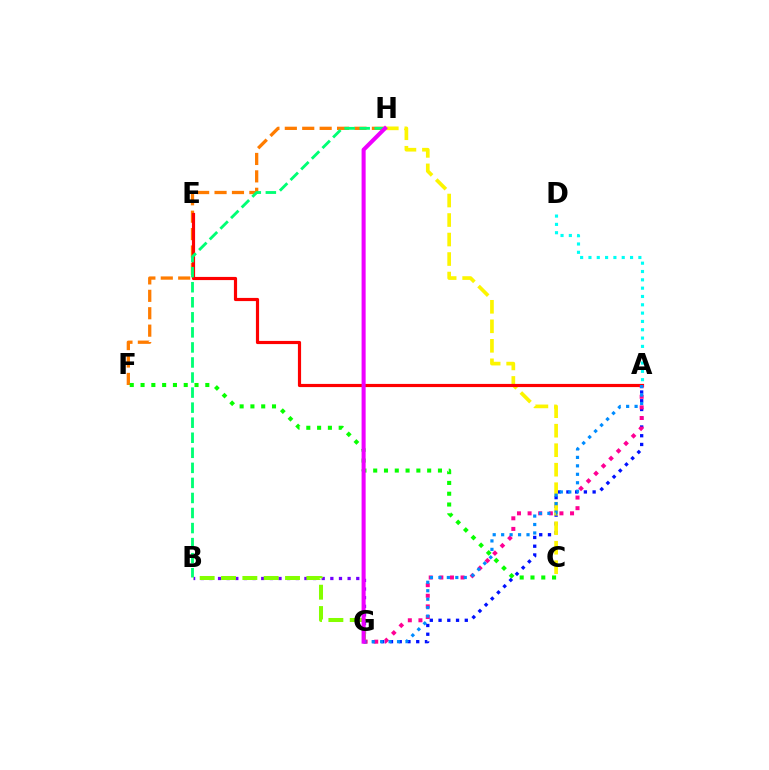{('F', 'H'): [{'color': '#ff7c00', 'line_style': 'dashed', 'thickness': 2.37}], ('A', 'G'): [{'color': '#0010ff', 'line_style': 'dotted', 'thickness': 2.38}, {'color': '#ff0094', 'line_style': 'dotted', 'thickness': 2.88}, {'color': '#008cff', 'line_style': 'dotted', 'thickness': 2.3}], ('C', 'H'): [{'color': '#fcf500', 'line_style': 'dashed', 'thickness': 2.65}], ('B', 'G'): [{'color': '#7200ff', 'line_style': 'dotted', 'thickness': 2.35}, {'color': '#84ff00', 'line_style': 'dashed', 'thickness': 2.9}], ('A', 'E'): [{'color': '#ff0000', 'line_style': 'solid', 'thickness': 2.28}], ('B', 'H'): [{'color': '#00ff74', 'line_style': 'dashed', 'thickness': 2.04}], ('A', 'D'): [{'color': '#00fff6', 'line_style': 'dotted', 'thickness': 2.26}], ('C', 'F'): [{'color': '#08ff00', 'line_style': 'dotted', 'thickness': 2.93}], ('G', 'H'): [{'color': '#ee00ff', 'line_style': 'solid', 'thickness': 2.92}]}